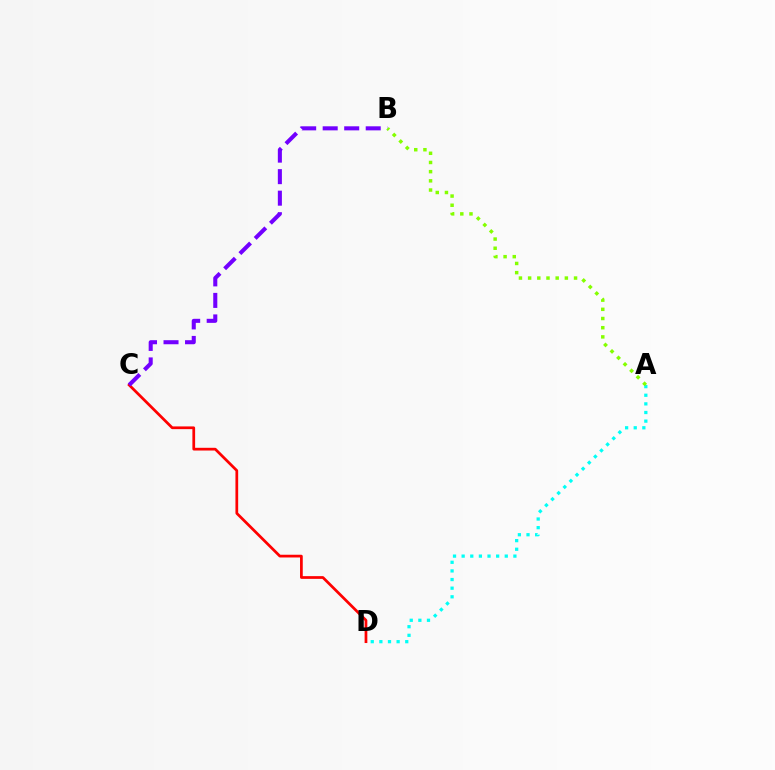{('A', 'D'): [{'color': '#00fff6', 'line_style': 'dotted', 'thickness': 2.34}], ('C', 'D'): [{'color': '#ff0000', 'line_style': 'solid', 'thickness': 1.96}], ('B', 'C'): [{'color': '#7200ff', 'line_style': 'dashed', 'thickness': 2.92}], ('A', 'B'): [{'color': '#84ff00', 'line_style': 'dotted', 'thickness': 2.5}]}